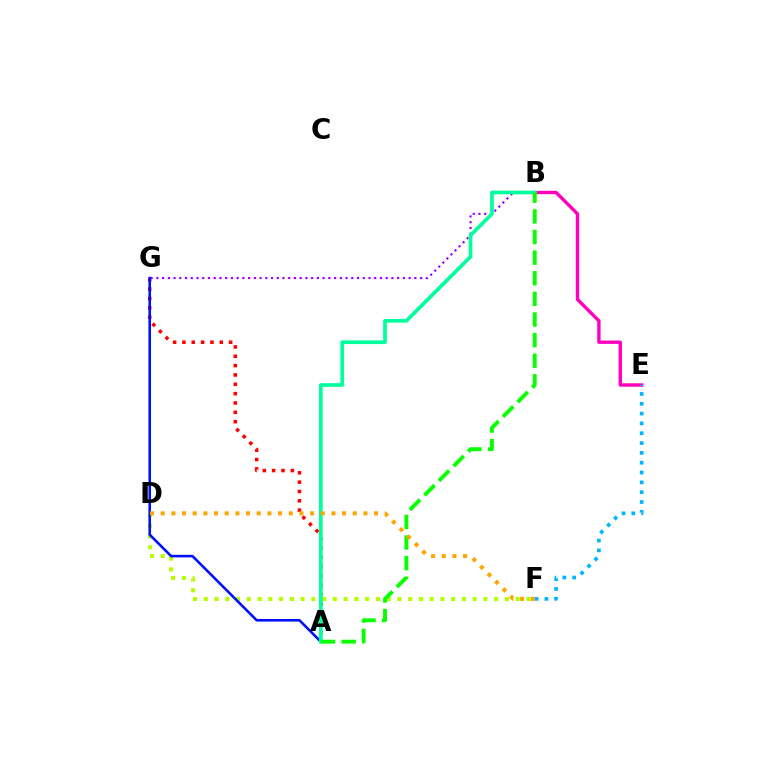{('A', 'G'): [{'color': '#ff0000', 'line_style': 'dotted', 'thickness': 2.54}, {'color': '#0010ff', 'line_style': 'solid', 'thickness': 1.87}], ('D', 'F'): [{'color': '#b3ff00', 'line_style': 'dotted', 'thickness': 2.92}, {'color': '#ffa500', 'line_style': 'dotted', 'thickness': 2.9}], ('B', 'E'): [{'color': '#ff00bd', 'line_style': 'solid', 'thickness': 2.43}], ('B', 'G'): [{'color': '#9b00ff', 'line_style': 'dotted', 'thickness': 1.56}], ('A', 'B'): [{'color': '#00ff9d', 'line_style': 'solid', 'thickness': 2.65}, {'color': '#08ff00', 'line_style': 'dashed', 'thickness': 2.8}], ('E', 'F'): [{'color': '#00b5ff', 'line_style': 'dotted', 'thickness': 2.67}]}